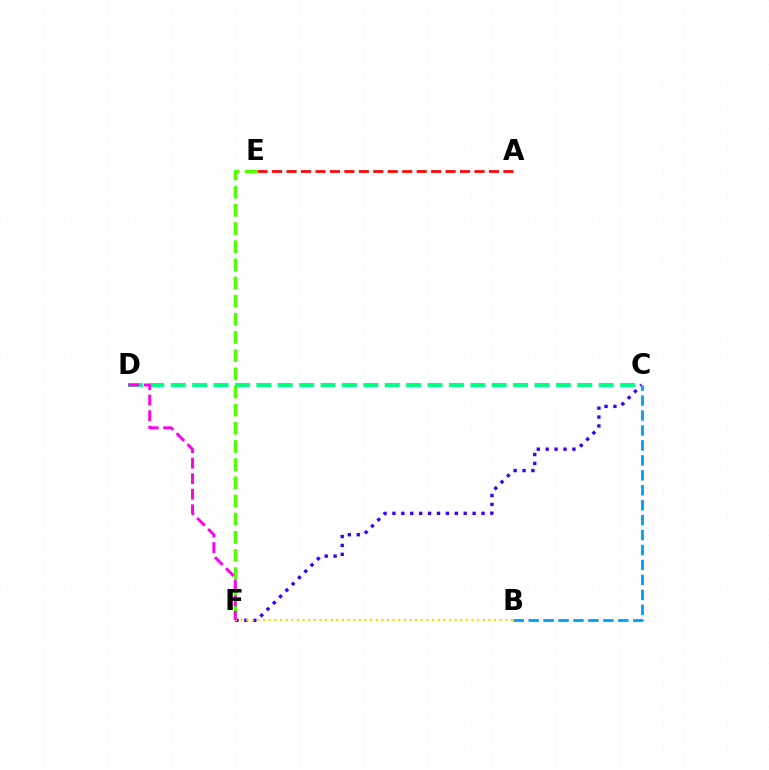{('A', 'E'): [{'color': '#ff0000', 'line_style': 'dashed', 'thickness': 1.96}], ('C', 'F'): [{'color': '#3700ff', 'line_style': 'dotted', 'thickness': 2.42}], ('C', 'D'): [{'color': '#00ff86', 'line_style': 'dashed', 'thickness': 2.91}], ('E', 'F'): [{'color': '#4fff00', 'line_style': 'dashed', 'thickness': 2.47}], ('B', 'C'): [{'color': '#009eff', 'line_style': 'dashed', 'thickness': 2.03}], ('B', 'F'): [{'color': '#ffd500', 'line_style': 'dotted', 'thickness': 1.53}], ('D', 'F'): [{'color': '#ff00ed', 'line_style': 'dashed', 'thickness': 2.11}]}